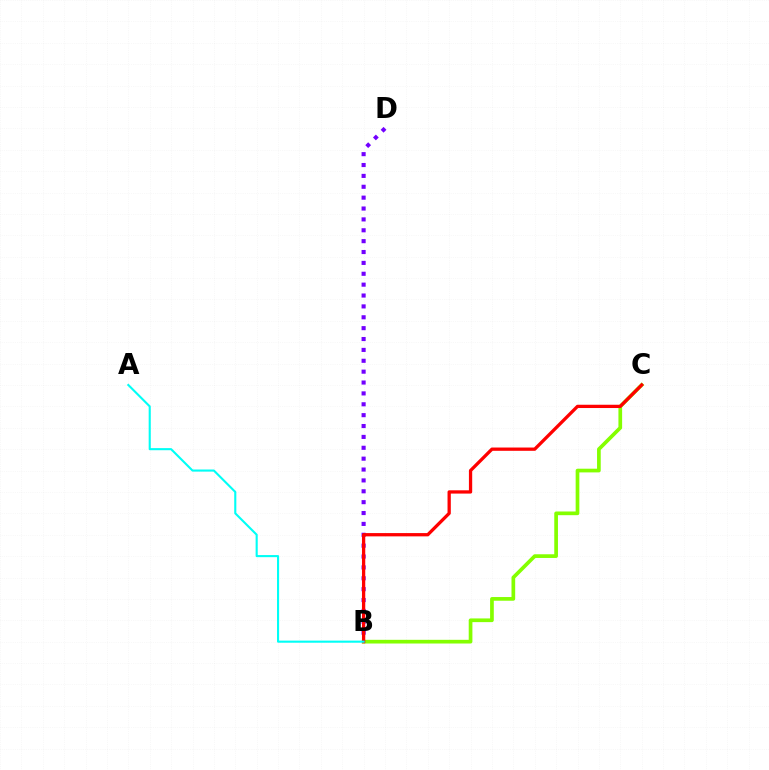{('B', 'D'): [{'color': '#7200ff', 'line_style': 'dotted', 'thickness': 2.95}], ('B', 'C'): [{'color': '#84ff00', 'line_style': 'solid', 'thickness': 2.66}, {'color': '#ff0000', 'line_style': 'solid', 'thickness': 2.36}], ('A', 'B'): [{'color': '#00fff6', 'line_style': 'solid', 'thickness': 1.52}]}